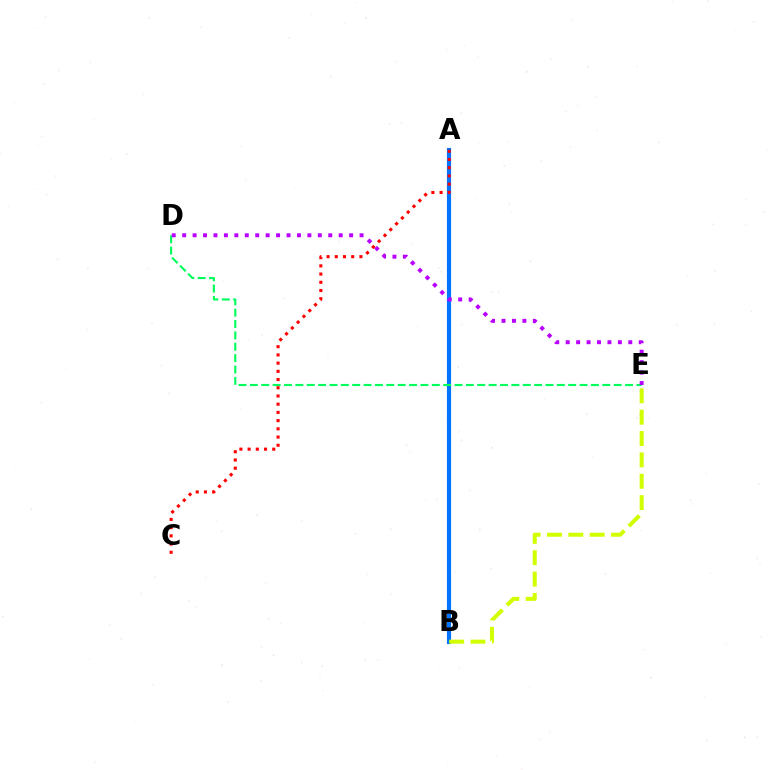{('A', 'B'): [{'color': '#0074ff', 'line_style': 'solid', 'thickness': 3.0}], ('D', 'E'): [{'color': '#00ff5c', 'line_style': 'dashed', 'thickness': 1.54}, {'color': '#b900ff', 'line_style': 'dotted', 'thickness': 2.84}], ('A', 'C'): [{'color': '#ff0000', 'line_style': 'dotted', 'thickness': 2.23}], ('B', 'E'): [{'color': '#d1ff00', 'line_style': 'dashed', 'thickness': 2.9}]}